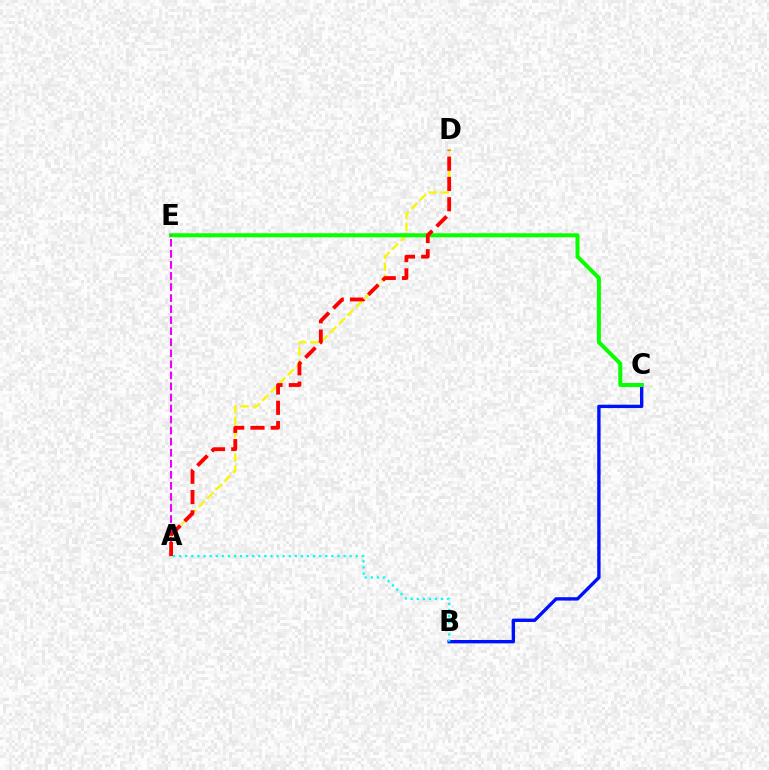{('A', 'D'): [{'color': '#fcf500', 'line_style': 'dashed', 'thickness': 1.64}, {'color': '#ff0000', 'line_style': 'dashed', 'thickness': 2.76}], ('B', 'C'): [{'color': '#0010ff', 'line_style': 'solid', 'thickness': 2.43}], ('C', 'E'): [{'color': '#08ff00', 'line_style': 'solid', 'thickness': 2.89}], ('A', 'B'): [{'color': '#00fff6', 'line_style': 'dotted', 'thickness': 1.65}], ('A', 'E'): [{'color': '#ee00ff', 'line_style': 'dashed', 'thickness': 1.5}]}